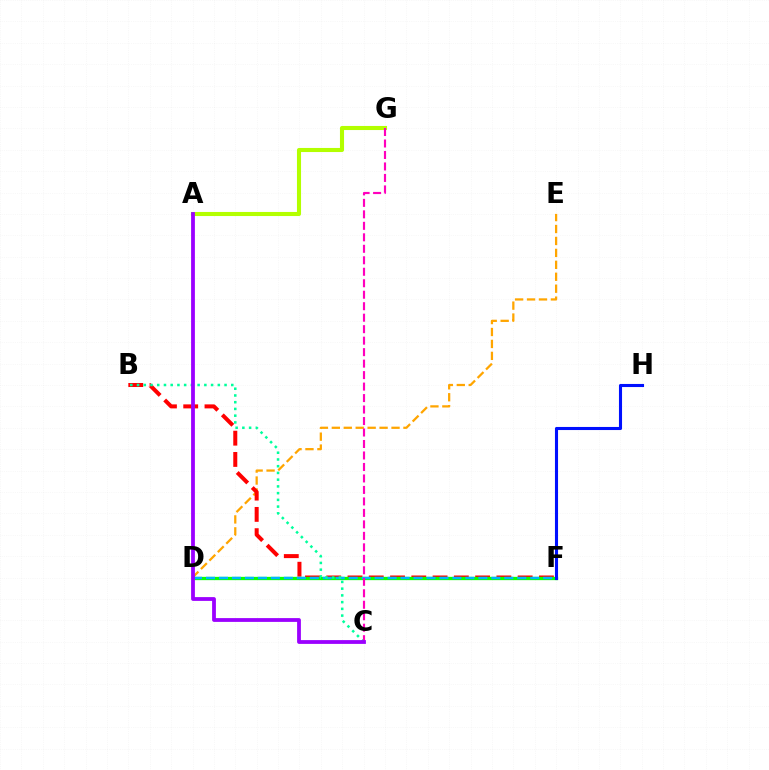{('A', 'G'): [{'color': '#b3ff00', 'line_style': 'solid', 'thickness': 2.94}], ('D', 'E'): [{'color': '#ffa500', 'line_style': 'dashed', 'thickness': 1.62}], ('B', 'F'): [{'color': '#ff0000', 'line_style': 'dashed', 'thickness': 2.89}], ('D', 'F'): [{'color': '#08ff00', 'line_style': 'solid', 'thickness': 2.36}, {'color': '#00b5ff', 'line_style': 'dashed', 'thickness': 1.76}], ('F', 'H'): [{'color': '#0010ff', 'line_style': 'solid', 'thickness': 2.22}], ('B', 'C'): [{'color': '#00ff9d', 'line_style': 'dotted', 'thickness': 1.83}], ('C', 'G'): [{'color': '#ff00bd', 'line_style': 'dashed', 'thickness': 1.56}], ('A', 'C'): [{'color': '#9b00ff', 'line_style': 'solid', 'thickness': 2.73}]}